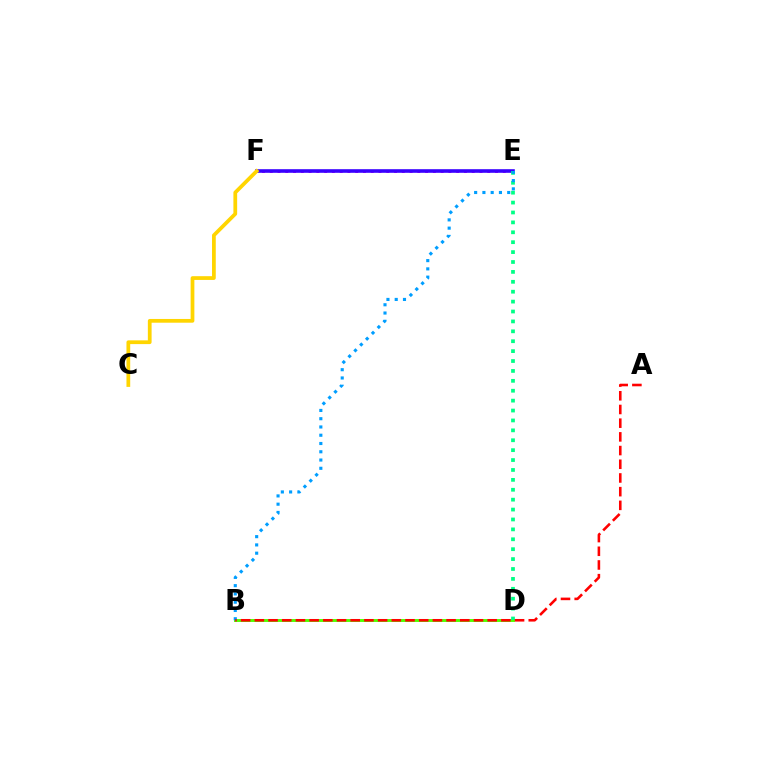{('B', 'D'): [{'color': '#4fff00', 'line_style': 'solid', 'thickness': 2.1}], ('E', 'F'): [{'color': '#ff00ed', 'line_style': 'dotted', 'thickness': 2.11}, {'color': '#3700ff', 'line_style': 'solid', 'thickness': 2.6}], ('D', 'E'): [{'color': '#00ff86', 'line_style': 'dotted', 'thickness': 2.69}], ('B', 'E'): [{'color': '#009eff', 'line_style': 'dotted', 'thickness': 2.25}], ('C', 'F'): [{'color': '#ffd500', 'line_style': 'solid', 'thickness': 2.7}], ('A', 'B'): [{'color': '#ff0000', 'line_style': 'dashed', 'thickness': 1.86}]}